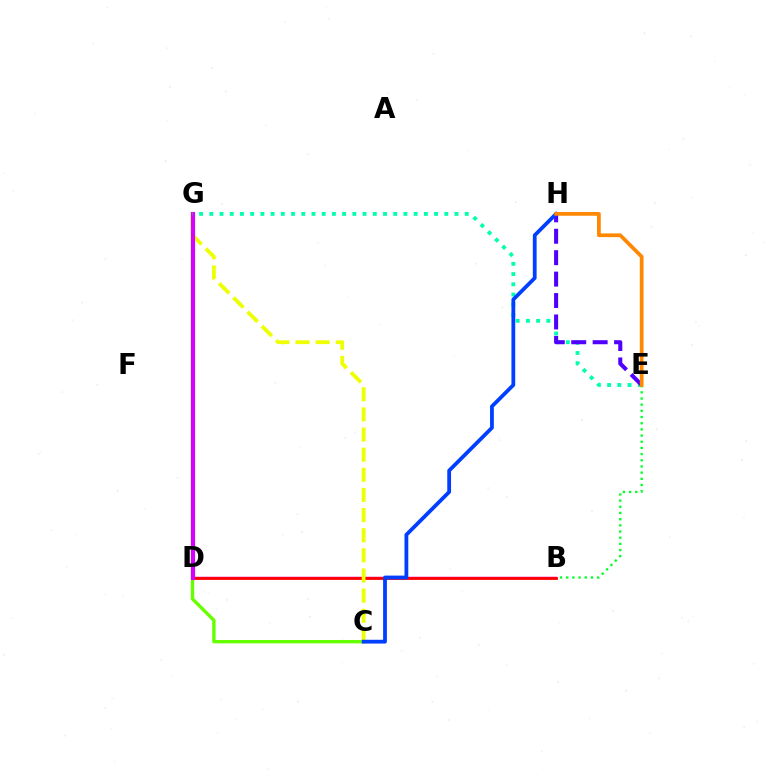{('B', 'D'): [{'color': '#ff00a0', 'line_style': 'solid', 'thickness': 1.79}, {'color': '#ff0000', 'line_style': 'solid', 'thickness': 1.99}], ('C', 'G'): [{'color': '#66ff00', 'line_style': 'solid', 'thickness': 2.43}, {'color': '#eeff00', 'line_style': 'dashed', 'thickness': 2.73}], ('D', 'G'): [{'color': '#00c7ff', 'line_style': 'dotted', 'thickness': 1.52}, {'color': '#d600ff', 'line_style': 'solid', 'thickness': 2.99}], ('E', 'G'): [{'color': '#00ffaf', 'line_style': 'dotted', 'thickness': 2.78}], ('E', 'H'): [{'color': '#4f00ff', 'line_style': 'dashed', 'thickness': 2.91}, {'color': '#ff8800', 'line_style': 'solid', 'thickness': 2.68}], ('C', 'H'): [{'color': '#003fff', 'line_style': 'solid', 'thickness': 2.72}], ('B', 'E'): [{'color': '#00ff27', 'line_style': 'dotted', 'thickness': 1.68}]}